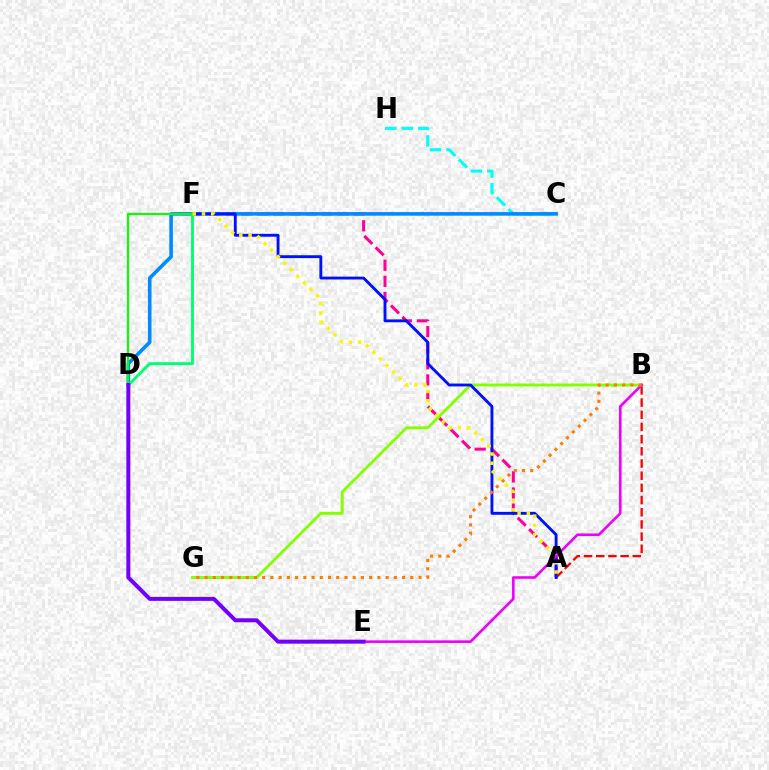{('C', 'H'): [{'color': '#00fff6', 'line_style': 'dashed', 'thickness': 2.25}], ('A', 'B'): [{'color': '#ff0000', 'line_style': 'dashed', 'thickness': 1.66}], ('A', 'F'): [{'color': '#ff0094', 'line_style': 'dashed', 'thickness': 2.19}, {'color': '#0010ff', 'line_style': 'solid', 'thickness': 2.07}, {'color': '#fcf500', 'line_style': 'dotted', 'thickness': 2.51}], ('B', 'G'): [{'color': '#84ff00', 'line_style': 'solid', 'thickness': 2.06}, {'color': '#ff7c00', 'line_style': 'dotted', 'thickness': 2.24}], ('C', 'D'): [{'color': '#008cff', 'line_style': 'solid', 'thickness': 2.61}], ('D', 'F'): [{'color': '#00ff74', 'line_style': 'solid', 'thickness': 2.07}, {'color': '#08ff00', 'line_style': 'solid', 'thickness': 1.52}], ('B', 'E'): [{'color': '#ee00ff', 'line_style': 'solid', 'thickness': 1.88}], ('D', 'E'): [{'color': '#7200ff', 'line_style': 'solid', 'thickness': 2.87}]}